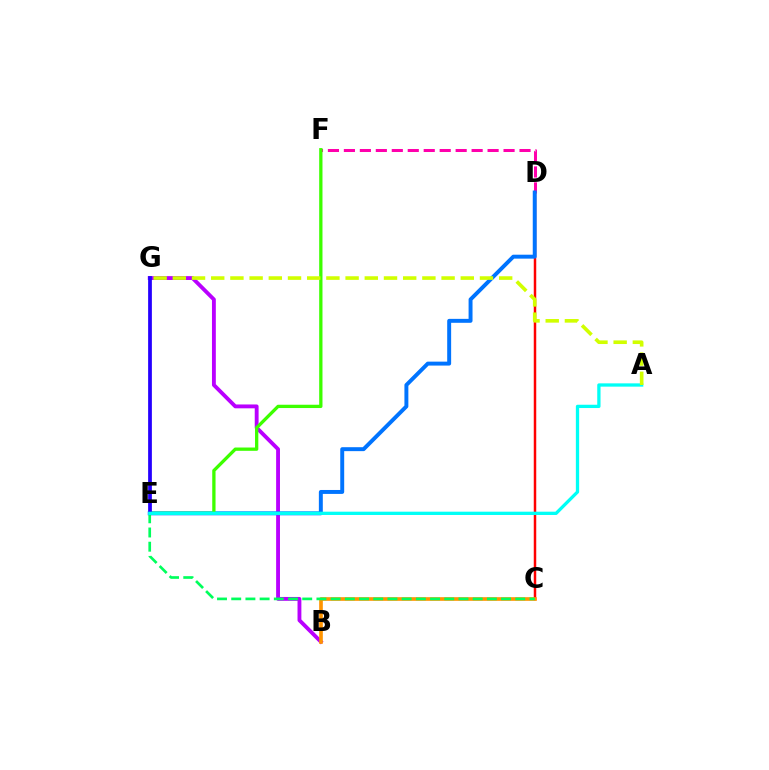{('B', 'G'): [{'color': '#b900ff', 'line_style': 'solid', 'thickness': 2.77}], ('C', 'D'): [{'color': '#ff0000', 'line_style': 'solid', 'thickness': 1.79}], ('D', 'F'): [{'color': '#ff00ac', 'line_style': 'dashed', 'thickness': 2.17}], ('D', 'E'): [{'color': '#0074ff', 'line_style': 'solid', 'thickness': 2.84}], ('E', 'F'): [{'color': '#3dff00', 'line_style': 'solid', 'thickness': 2.37}], ('B', 'C'): [{'color': '#ff9400', 'line_style': 'solid', 'thickness': 2.63}], ('C', 'E'): [{'color': '#00ff5c', 'line_style': 'dashed', 'thickness': 1.93}], ('E', 'G'): [{'color': '#2500ff', 'line_style': 'solid', 'thickness': 2.7}], ('A', 'E'): [{'color': '#00fff6', 'line_style': 'solid', 'thickness': 2.37}], ('A', 'G'): [{'color': '#d1ff00', 'line_style': 'dashed', 'thickness': 2.61}]}